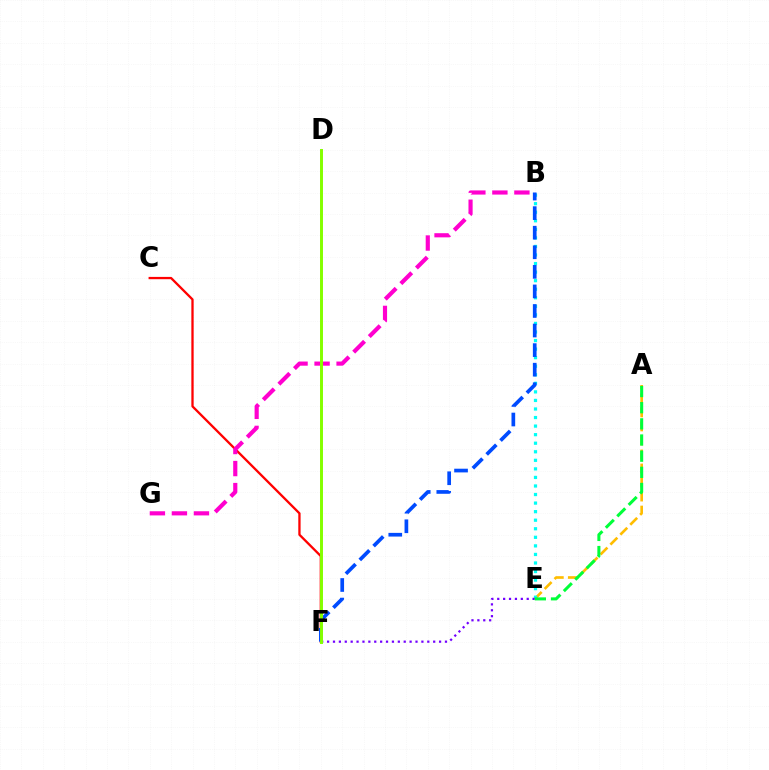{('A', 'E'): [{'color': '#ffbd00', 'line_style': 'dashed', 'thickness': 1.91}, {'color': '#00ff39', 'line_style': 'dashed', 'thickness': 2.2}], ('B', 'E'): [{'color': '#00fff6', 'line_style': 'dotted', 'thickness': 2.32}], ('C', 'F'): [{'color': '#ff0000', 'line_style': 'solid', 'thickness': 1.65}], ('B', 'F'): [{'color': '#004bff', 'line_style': 'dashed', 'thickness': 2.66}], ('E', 'F'): [{'color': '#7200ff', 'line_style': 'dotted', 'thickness': 1.6}], ('B', 'G'): [{'color': '#ff00cf', 'line_style': 'dashed', 'thickness': 2.99}], ('D', 'F'): [{'color': '#84ff00', 'line_style': 'solid', 'thickness': 2.13}]}